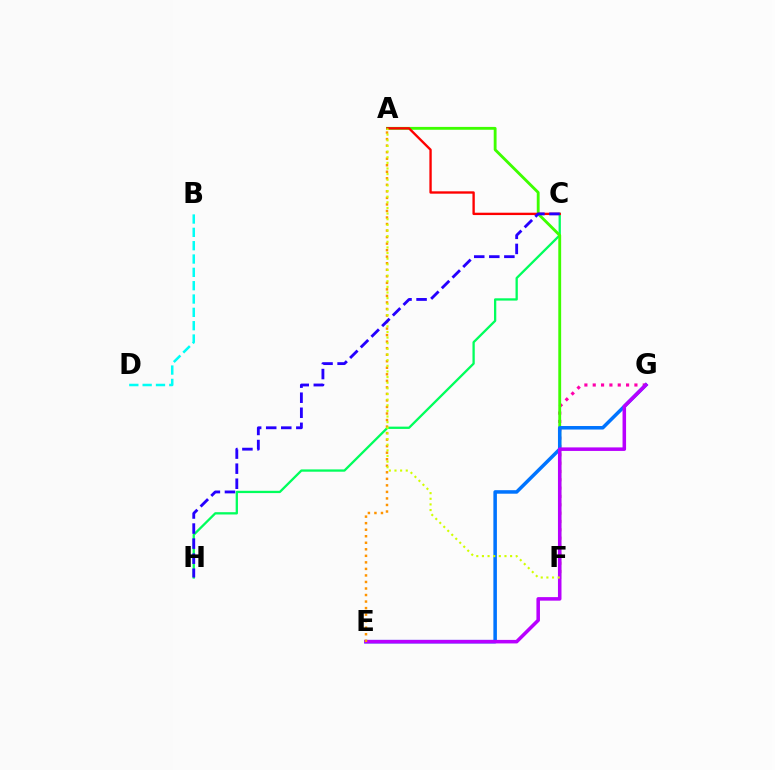{('C', 'H'): [{'color': '#00ff5c', 'line_style': 'solid', 'thickness': 1.65}, {'color': '#2500ff', 'line_style': 'dashed', 'thickness': 2.05}], ('F', 'G'): [{'color': '#ff00ac', 'line_style': 'dotted', 'thickness': 2.27}], ('A', 'F'): [{'color': '#3dff00', 'line_style': 'solid', 'thickness': 2.05}, {'color': '#d1ff00', 'line_style': 'dotted', 'thickness': 1.53}], ('A', 'C'): [{'color': '#ff0000', 'line_style': 'solid', 'thickness': 1.7}], ('E', 'G'): [{'color': '#0074ff', 'line_style': 'solid', 'thickness': 2.53}, {'color': '#b900ff', 'line_style': 'solid', 'thickness': 2.55}], ('A', 'E'): [{'color': '#ff9400', 'line_style': 'dotted', 'thickness': 1.78}], ('B', 'D'): [{'color': '#00fff6', 'line_style': 'dashed', 'thickness': 1.81}]}